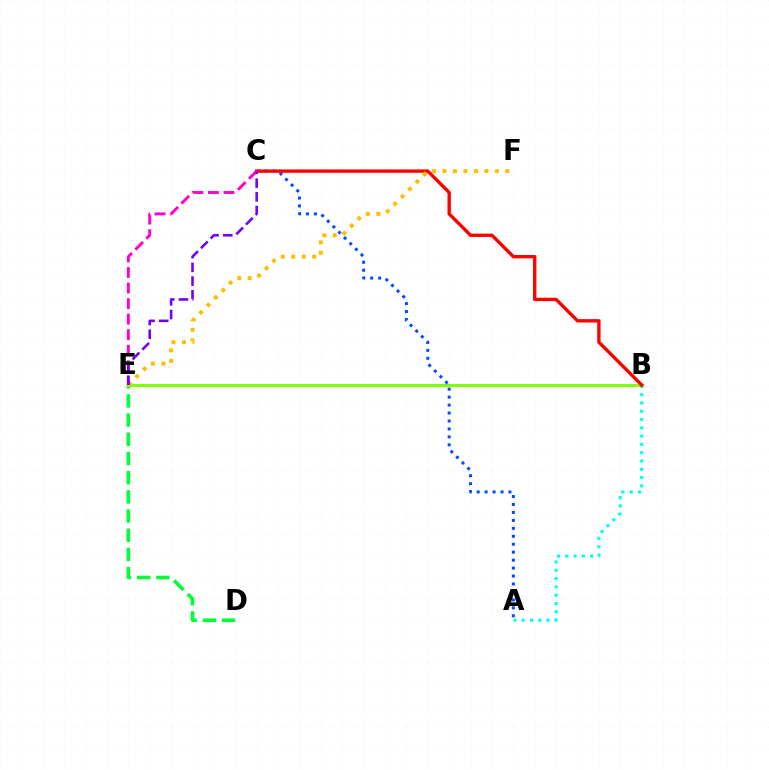{('D', 'E'): [{'color': '#00ff39', 'line_style': 'dashed', 'thickness': 2.61}], ('B', 'E'): [{'color': '#84ff00', 'line_style': 'solid', 'thickness': 2.21}], ('A', 'B'): [{'color': '#00fff6', 'line_style': 'dotted', 'thickness': 2.25}], ('A', 'C'): [{'color': '#004bff', 'line_style': 'dotted', 'thickness': 2.16}], ('B', 'C'): [{'color': '#ff0000', 'line_style': 'solid', 'thickness': 2.42}], ('E', 'F'): [{'color': '#ffbd00', 'line_style': 'dotted', 'thickness': 2.85}], ('C', 'E'): [{'color': '#ff00cf', 'line_style': 'dashed', 'thickness': 2.11}, {'color': '#7200ff', 'line_style': 'dashed', 'thickness': 1.86}]}